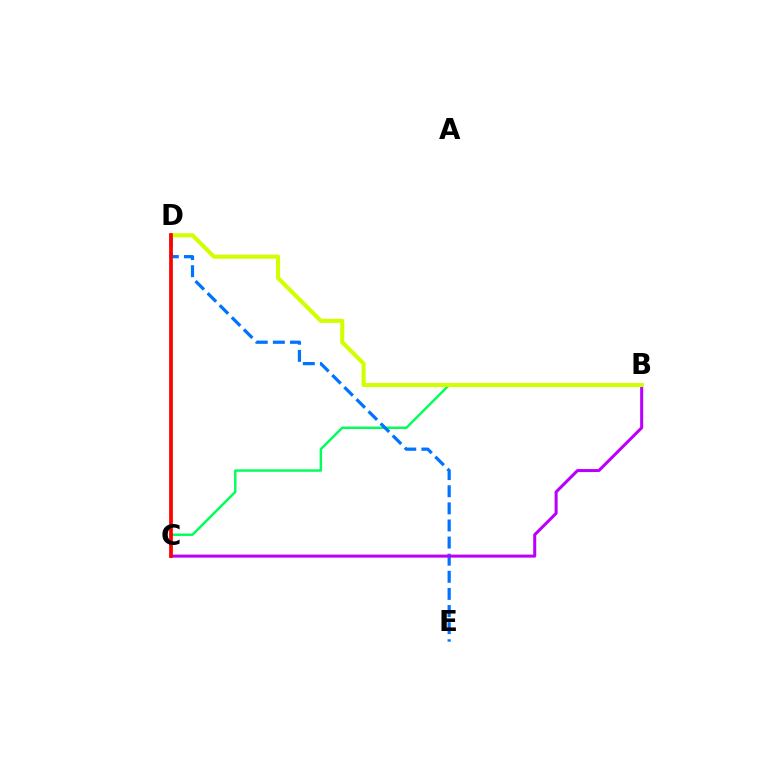{('B', 'C'): [{'color': '#00ff5c', 'line_style': 'solid', 'thickness': 1.76}, {'color': '#b900ff', 'line_style': 'solid', 'thickness': 2.18}], ('D', 'E'): [{'color': '#0074ff', 'line_style': 'dashed', 'thickness': 2.32}], ('B', 'D'): [{'color': '#d1ff00', 'line_style': 'solid', 'thickness': 2.94}], ('C', 'D'): [{'color': '#ff0000', 'line_style': 'solid', 'thickness': 2.67}]}